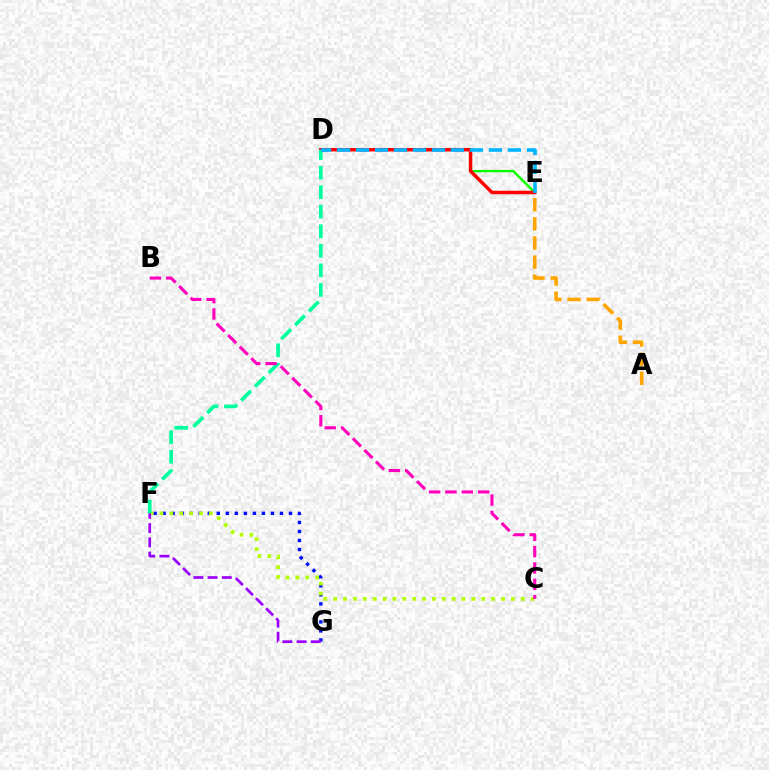{('F', 'G'): [{'color': '#0010ff', 'line_style': 'dotted', 'thickness': 2.45}, {'color': '#9b00ff', 'line_style': 'dashed', 'thickness': 1.93}], ('D', 'E'): [{'color': '#08ff00', 'line_style': 'solid', 'thickness': 1.71}, {'color': '#ff0000', 'line_style': 'solid', 'thickness': 2.5}, {'color': '#00b5ff', 'line_style': 'dashed', 'thickness': 2.58}], ('C', 'F'): [{'color': '#b3ff00', 'line_style': 'dotted', 'thickness': 2.68}], ('D', 'F'): [{'color': '#00ff9d', 'line_style': 'dashed', 'thickness': 2.65}], ('A', 'E'): [{'color': '#ffa500', 'line_style': 'dashed', 'thickness': 2.6}], ('B', 'C'): [{'color': '#ff00bd', 'line_style': 'dashed', 'thickness': 2.22}]}